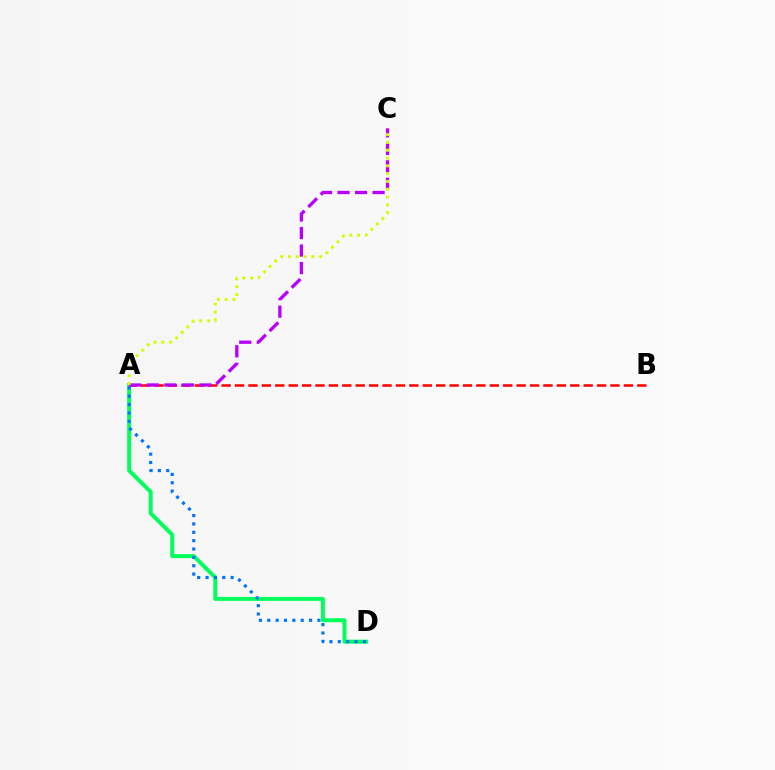{('A', 'D'): [{'color': '#00ff5c', 'line_style': 'solid', 'thickness': 2.85}, {'color': '#0074ff', 'line_style': 'dotted', 'thickness': 2.27}], ('A', 'B'): [{'color': '#ff0000', 'line_style': 'dashed', 'thickness': 1.82}], ('A', 'C'): [{'color': '#b900ff', 'line_style': 'dashed', 'thickness': 2.38}, {'color': '#d1ff00', 'line_style': 'dotted', 'thickness': 2.12}]}